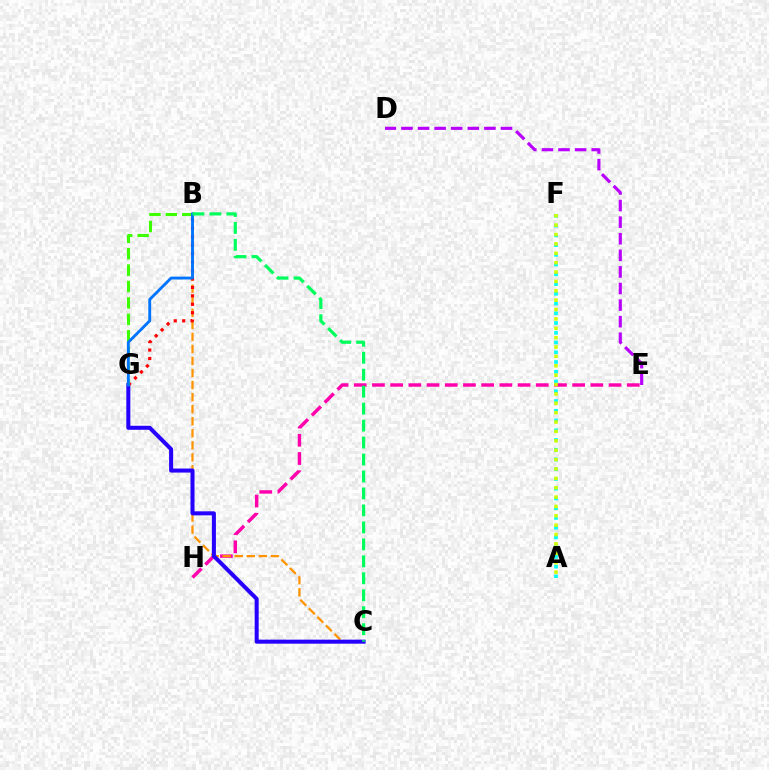{('A', 'F'): [{'color': '#00fff6', 'line_style': 'dotted', 'thickness': 2.65}, {'color': '#d1ff00', 'line_style': 'dotted', 'thickness': 2.55}], ('E', 'H'): [{'color': '#ff00ac', 'line_style': 'dashed', 'thickness': 2.47}], ('B', 'C'): [{'color': '#ff9400', 'line_style': 'dashed', 'thickness': 1.64}, {'color': '#00ff5c', 'line_style': 'dashed', 'thickness': 2.3}], ('C', 'G'): [{'color': '#2500ff', 'line_style': 'solid', 'thickness': 2.9}], ('D', 'E'): [{'color': '#b900ff', 'line_style': 'dashed', 'thickness': 2.25}], ('B', 'G'): [{'color': '#ff0000', 'line_style': 'dotted', 'thickness': 2.29}, {'color': '#3dff00', 'line_style': 'dashed', 'thickness': 2.23}, {'color': '#0074ff', 'line_style': 'solid', 'thickness': 2.06}]}